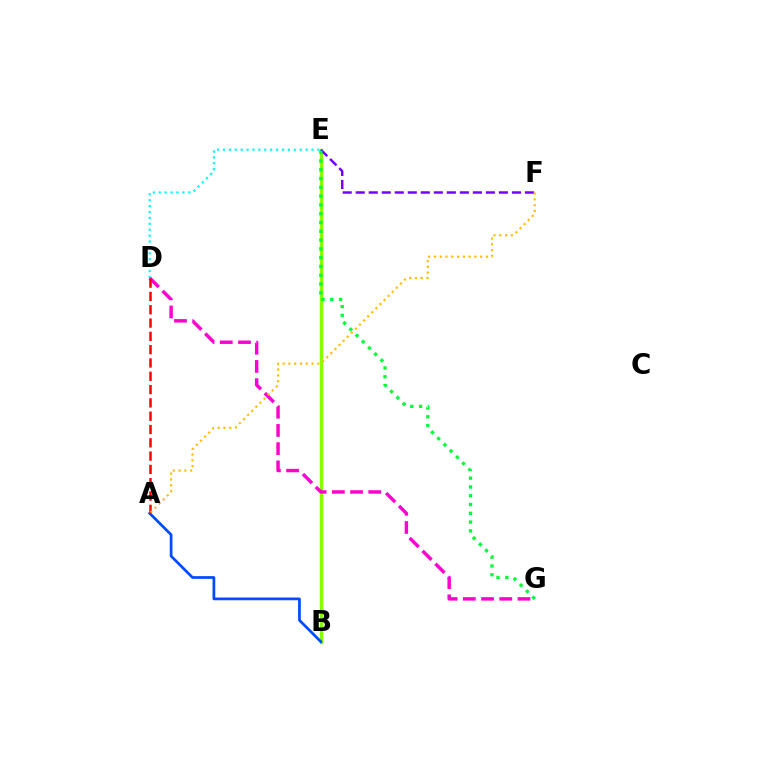{('B', 'E'): [{'color': '#84ff00', 'line_style': 'solid', 'thickness': 2.44}], ('E', 'F'): [{'color': '#7200ff', 'line_style': 'dashed', 'thickness': 1.77}], ('A', 'B'): [{'color': '#004bff', 'line_style': 'solid', 'thickness': 1.96}], ('E', 'G'): [{'color': '#00ff39', 'line_style': 'dotted', 'thickness': 2.39}], ('D', 'E'): [{'color': '#00fff6', 'line_style': 'dotted', 'thickness': 1.6}], ('D', 'G'): [{'color': '#ff00cf', 'line_style': 'dashed', 'thickness': 2.47}], ('A', 'D'): [{'color': '#ff0000', 'line_style': 'dashed', 'thickness': 1.81}], ('A', 'F'): [{'color': '#ffbd00', 'line_style': 'dotted', 'thickness': 1.57}]}